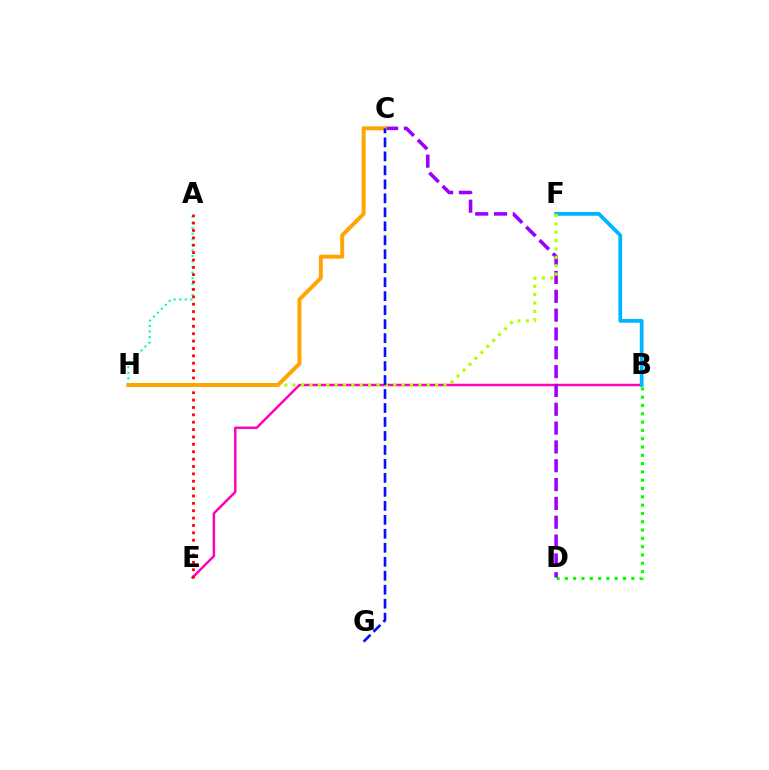{('B', 'E'): [{'color': '#ff00bd', 'line_style': 'solid', 'thickness': 1.78}], ('B', 'F'): [{'color': '#00b5ff', 'line_style': 'solid', 'thickness': 2.7}], ('A', 'H'): [{'color': '#00ff9d', 'line_style': 'dotted', 'thickness': 1.51}], ('A', 'E'): [{'color': '#ff0000', 'line_style': 'dotted', 'thickness': 2.0}], ('B', 'D'): [{'color': '#08ff00', 'line_style': 'dotted', 'thickness': 2.26}], ('C', 'D'): [{'color': '#9b00ff', 'line_style': 'dashed', 'thickness': 2.56}], ('F', 'H'): [{'color': '#b3ff00', 'line_style': 'dotted', 'thickness': 2.28}], ('C', 'H'): [{'color': '#ffa500', 'line_style': 'solid', 'thickness': 2.86}], ('C', 'G'): [{'color': '#0010ff', 'line_style': 'dashed', 'thickness': 1.9}]}